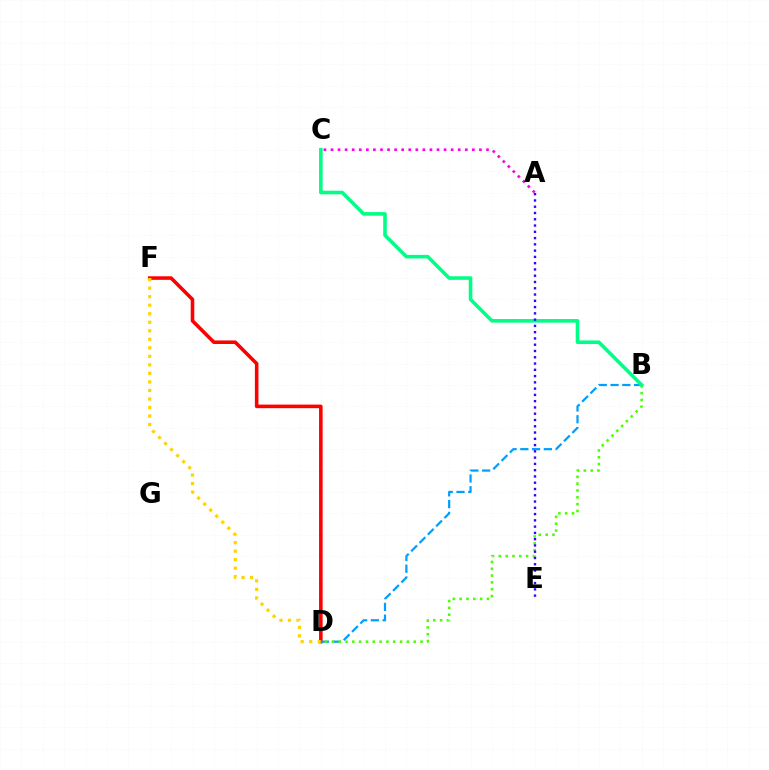{('D', 'F'): [{'color': '#ff0000', 'line_style': 'solid', 'thickness': 2.57}, {'color': '#ffd500', 'line_style': 'dotted', 'thickness': 2.32}], ('B', 'D'): [{'color': '#009eff', 'line_style': 'dashed', 'thickness': 1.6}, {'color': '#4fff00', 'line_style': 'dotted', 'thickness': 1.85}], ('A', 'C'): [{'color': '#ff00ed', 'line_style': 'dotted', 'thickness': 1.92}], ('B', 'C'): [{'color': '#00ff86', 'line_style': 'solid', 'thickness': 2.59}], ('A', 'E'): [{'color': '#3700ff', 'line_style': 'dotted', 'thickness': 1.7}]}